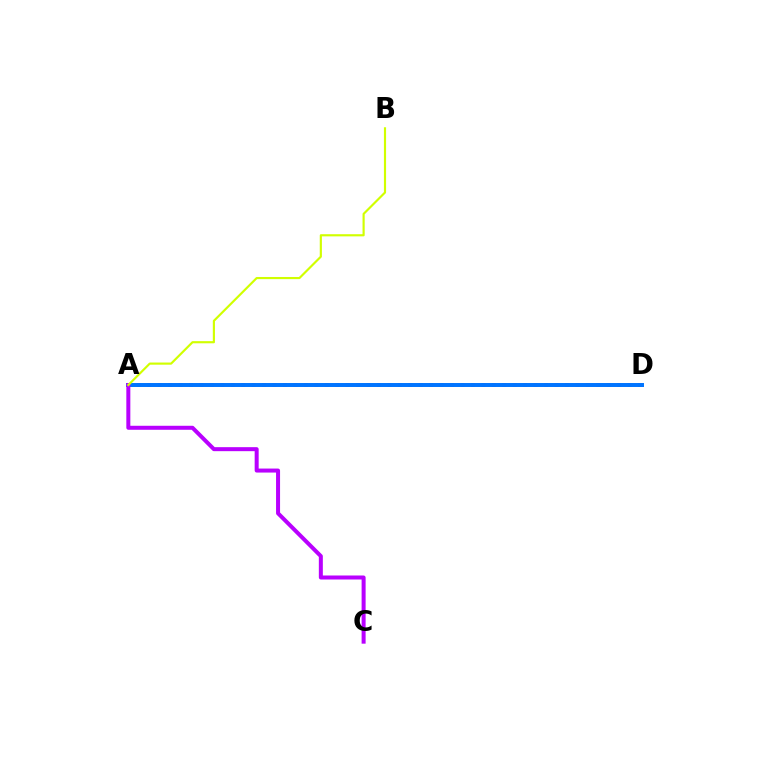{('A', 'D'): [{'color': '#ff0000', 'line_style': 'dotted', 'thickness': 2.84}, {'color': '#00ff5c', 'line_style': 'solid', 'thickness': 1.61}, {'color': '#0074ff', 'line_style': 'solid', 'thickness': 2.86}], ('A', 'C'): [{'color': '#b900ff', 'line_style': 'solid', 'thickness': 2.88}], ('A', 'B'): [{'color': '#d1ff00', 'line_style': 'solid', 'thickness': 1.55}]}